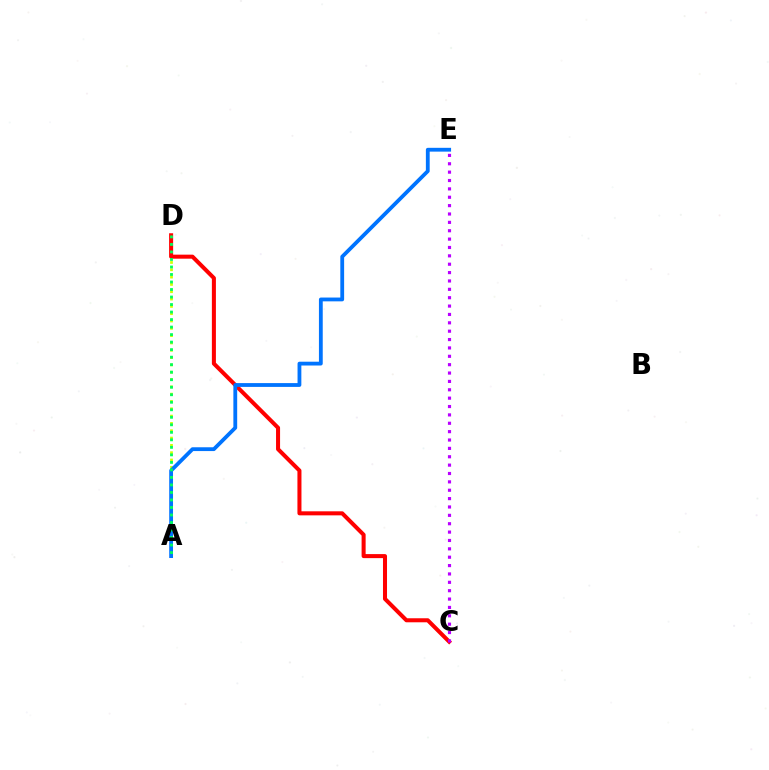{('A', 'D'): [{'color': '#d1ff00', 'line_style': 'dotted', 'thickness': 1.99}, {'color': '#00ff5c', 'line_style': 'dotted', 'thickness': 2.04}], ('C', 'D'): [{'color': '#ff0000', 'line_style': 'solid', 'thickness': 2.9}], ('A', 'E'): [{'color': '#0074ff', 'line_style': 'solid', 'thickness': 2.74}], ('C', 'E'): [{'color': '#b900ff', 'line_style': 'dotted', 'thickness': 2.27}]}